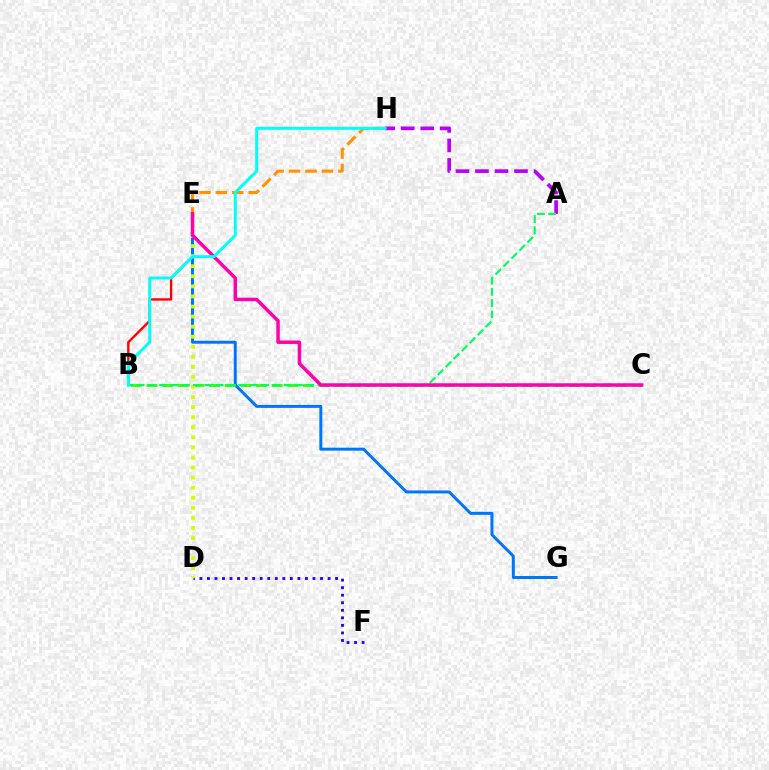{('B', 'E'): [{'color': '#ff0000', 'line_style': 'solid', 'thickness': 1.7}], ('D', 'F'): [{'color': '#2500ff', 'line_style': 'dotted', 'thickness': 2.05}], ('A', 'H'): [{'color': '#b900ff', 'line_style': 'dashed', 'thickness': 2.65}], ('E', 'H'): [{'color': '#ff9400', 'line_style': 'dashed', 'thickness': 2.23}], ('E', 'G'): [{'color': '#0074ff', 'line_style': 'solid', 'thickness': 2.13}], ('B', 'C'): [{'color': '#3dff00', 'line_style': 'dashed', 'thickness': 2.13}], ('D', 'E'): [{'color': '#d1ff00', 'line_style': 'dotted', 'thickness': 2.73}], ('A', 'B'): [{'color': '#00ff5c', 'line_style': 'dashed', 'thickness': 1.54}], ('C', 'E'): [{'color': '#ff00ac', 'line_style': 'solid', 'thickness': 2.49}], ('B', 'H'): [{'color': '#00fff6', 'line_style': 'solid', 'thickness': 2.14}]}